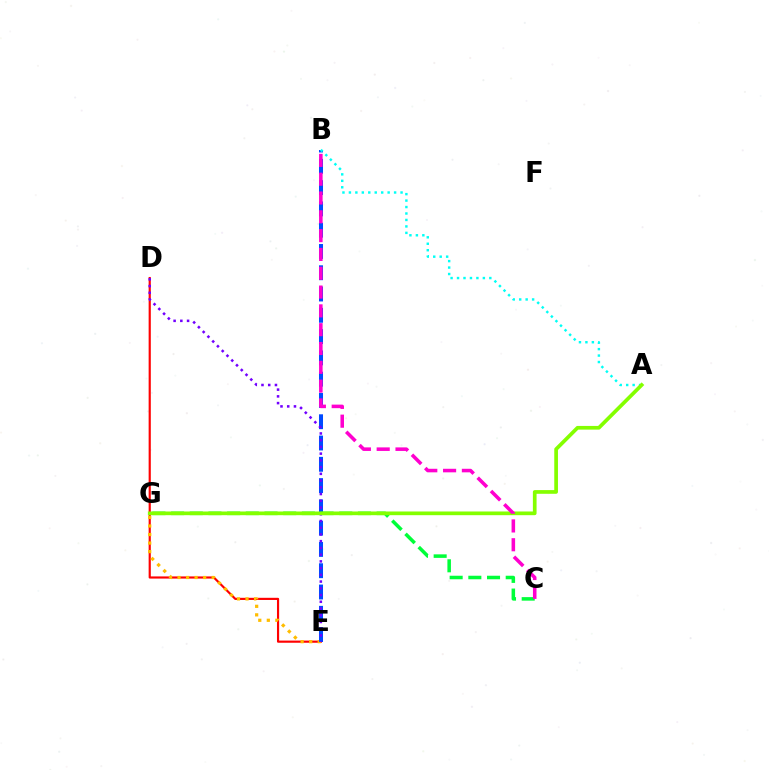{('D', 'E'): [{'color': '#ff0000', 'line_style': 'solid', 'thickness': 1.56}, {'color': '#7200ff', 'line_style': 'dotted', 'thickness': 1.83}], ('E', 'G'): [{'color': '#ffbd00', 'line_style': 'dotted', 'thickness': 2.32}], ('B', 'E'): [{'color': '#004bff', 'line_style': 'dashed', 'thickness': 2.89}], ('C', 'G'): [{'color': '#00ff39', 'line_style': 'dashed', 'thickness': 2.54}], ('A', 'B'): [{'color': '#00fff6', 'line_style': 'dotted', 'thickness': 1.75}], ('A', 'G'): [{'color': '#84ff00', 'line_style': 'solid', 'thickness': 2.66}], ('B', 'C'): [{'color': '#ff00cf', 'line_style': 'dashed', 'thickness': 2.56}]}